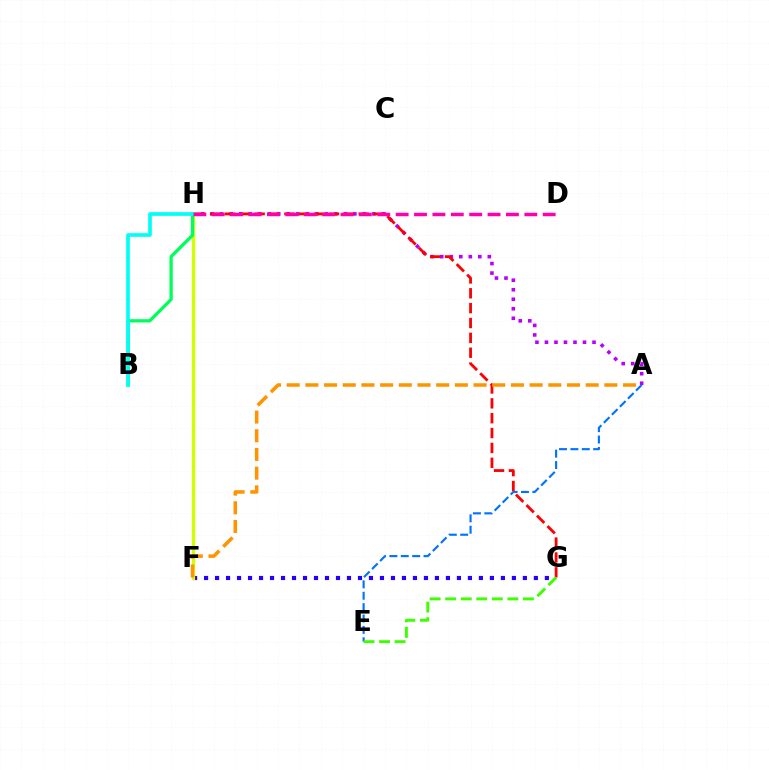{('F', 'G'): [{'color': '#2500ff', 'line_style': 'dotted', 'thickness': 2.99}], ('A', 'H'): [{'color': '#b900ff', 'line_style': 'dotted', 'thickness': 2.58}], ('A', 'E'): [{'color': '#0074ff', 'line_style': 'dashed', 'thickness': 1.55}], ('G', 'H'): [{'color': '#ff0000', 'line_style': 'dashed', 'thickness': 2.02}], ('E', 'G'): [{'color': '#3dff00', 'line_style': 'dashed', 'thickness': 2.11}], ('F', 'H'): [{'color': '#d1ff00', 'line_style': 'solid', 'thickness': 2.35}], ('B', 'H'): [{'color': '#00ff5c', 'line_style': 'solid', 'thickness': 2.37}, {'color': '#00fff6', 'line_style': 'solid', 'thickness': 2.65}], ('A', 'F'): [{'color': '#ff9400', 'line_style': 'dashed', 'thickness': 2.54}], ('D', 'H'): [{'color': '#ff00ac', 'line_style': 'dashed', 'thickness': 2.5}]}